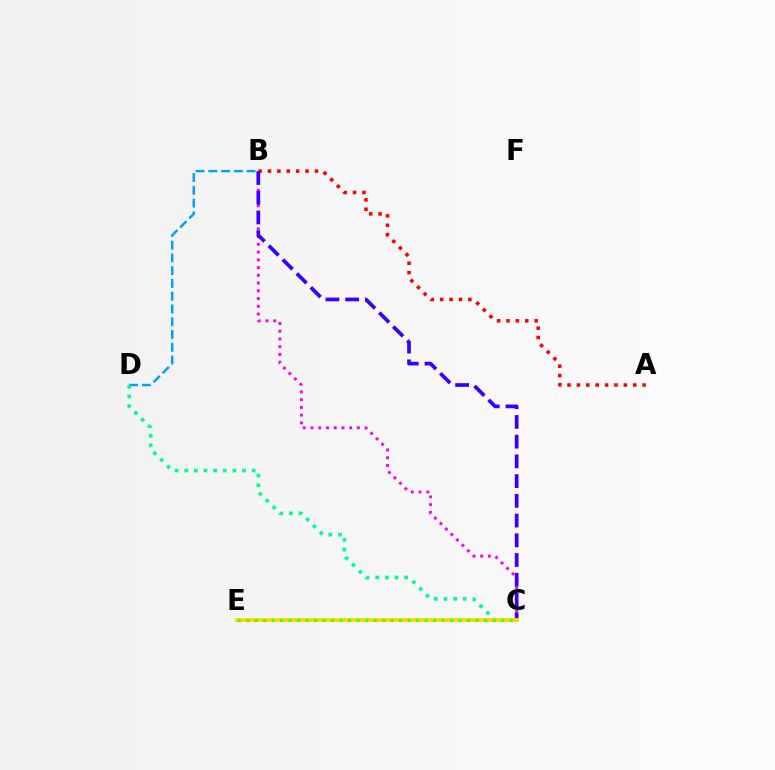{('B', 'C'): [{'color': '#ff00ed', 'line_style': 'dotted', 'thickness': 2.1}, {'color': '#3700ff', 'line_style': 'dashed', 'thickness': 2.68}], ('A', 'B'): [{'color': '#ff0000', 'line_style': 'dotted', 'thickness': 2.55}], ('B', 'D'): [{'color': '#009eff', 'line_style': 'dashed', 'thickness': 1.73}], ('C', 'D'): [{'color': '#00ff86', 'line_style': 'dotted', 'thickness': 2.62}], ('C', 'E'): [{'color': '#ffd500', 'line_style': 'solid', 'thickness': 2.71}, {'color': '#4fff00', 'line_style': 'dotted', 'thickness': 2.31}]}